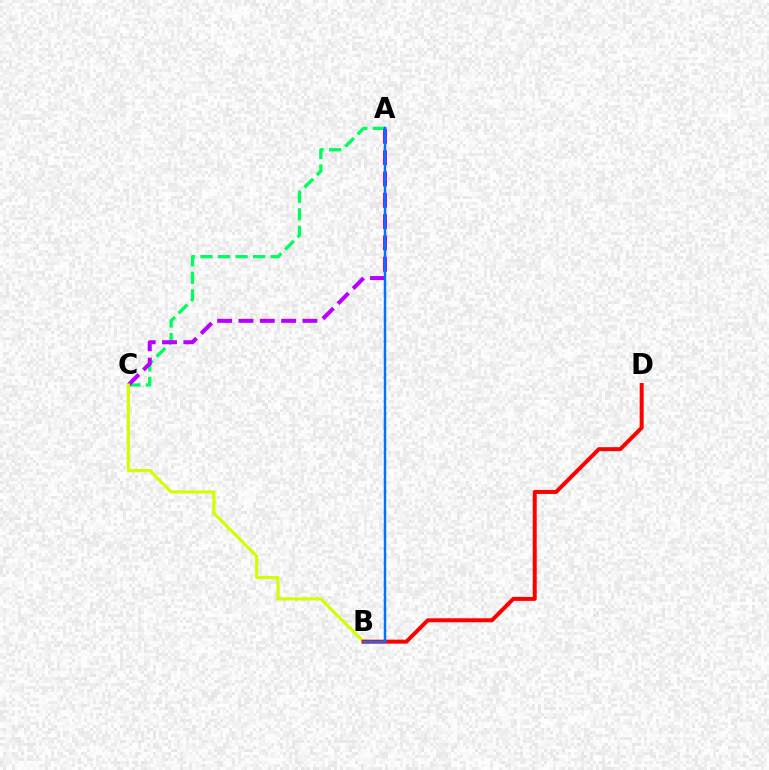{('A', 'C'): [{'color': '#00ff5c', 'line_style': 'dashed', 'thickness': 2.38}, {'color': '#b900ff', 'line_style': 'dashed', 'thickness': 2.9}], ('B', 'C'): [{'color': '#d1ff00', 'line_style': 'solid', 'thickness': 2.26}], ('B', 'D'): [{'color': '#ff0000', 'line_style': 'solid', 'thickness': 2.87}], ('A', 'B'): [{'color': '#0074ff', 'line_style': 'solid', 'thickness': 1.77}]}